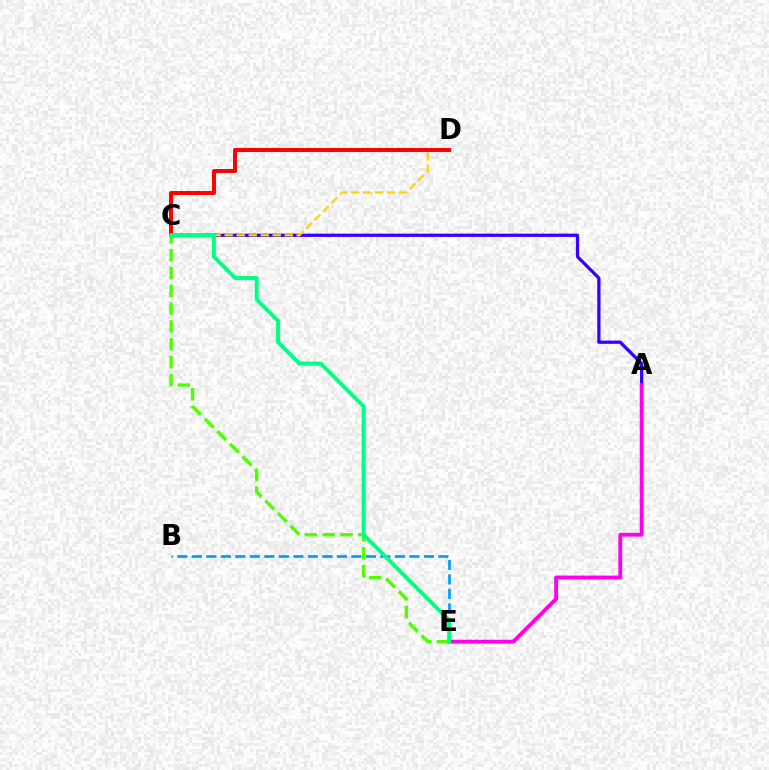{('A', 'C'): [{'color': '#3700ff', 'line_style': 'solid', 'thickness': 2.34}], ('A', 'E'): [{'color': '#ff00ed', 'line_style': 'solid', 'thickness': 2.76}], ('B', 'E'): [{'color': '#009eff', 'line_style': 'dashed', 'thickness': 1.97}], ('C', 'D'): [{'color': '#ffd500', 'line_style': 'dashed', 'thickness': 1.63}, {'color': '#ff0000', 'line_style': 'solid', 'thickness': 2.86}], ('C', 'E'): [{'color': '#4fff00', 'line_style': 'dashed', 'thickness': 2.42}, {'color': '#00ff86', 'line_style': 'solid', 'thickness': 2.87}]}